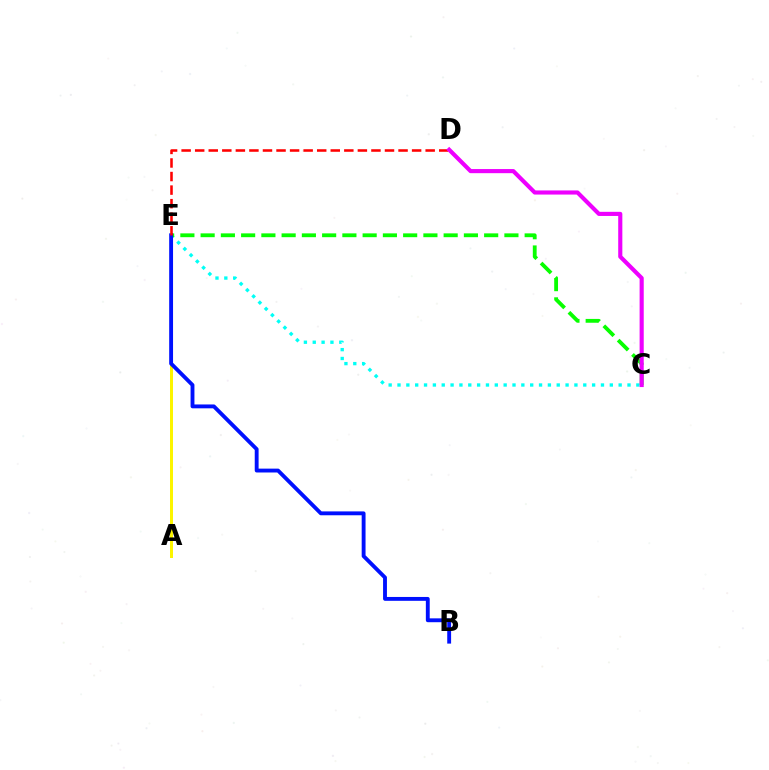{('A', 'E'): [{'color': '#fcf500', 'line_style': 'solid', 'thickness': 2.16}], ('C', 'E'): [{'color': '#00fff6', 'line_style': 'dotted', 'thickness': 2.4}, {'color': '#08ff00', 'line_style': 'dashed', 'thickness': 2.75}], ('B', 'E'): [{'color': '#0010ff', 'line_style': 'solid', 'thickness': 2.78}], ('D', 'E'): [{'color': '#ff0000', 'line_style': 'dashed', 'thickness': 1.84}], ('C', 'D'): [{'color': '#ee00ff', 'line_style': 'solid', 'thickness': 2.97}]}